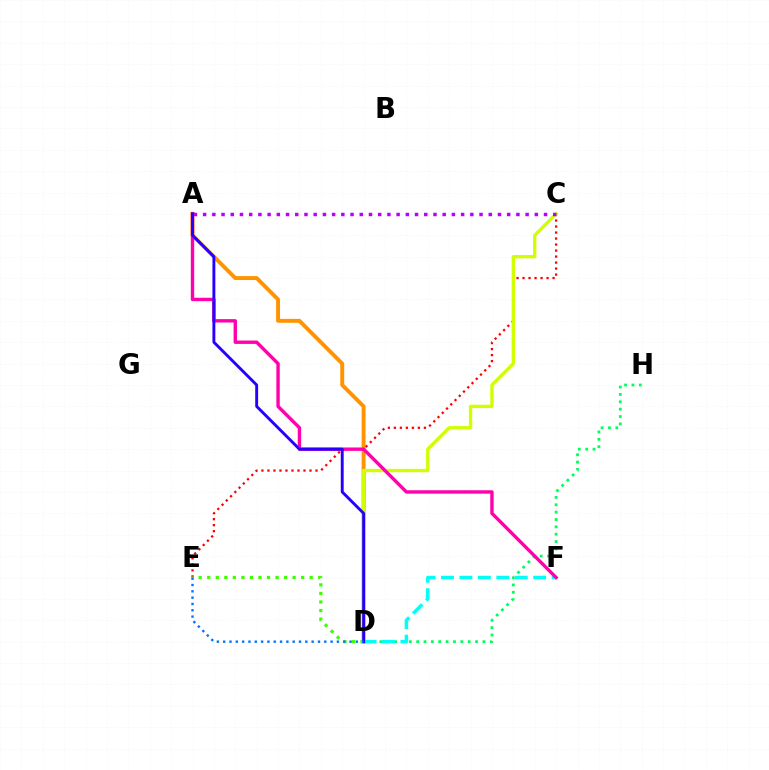{('A', 'D'): [{'color': '#ff9400', 'line_style': 'solid', 'thickness': 2.83}, {'color': '#2500ff', 'line_style': 'solid', 'thickness': 2.09}], ('D', 'H'): [{'color': '#00ff5c', 'line_style': 'dotted', 'thickness': 2.0}], ('C', 'E'): [{'color': '#ff0000', 'line_style': 'dotted', 'thickness': 1.63}], ('C', 'D'): [{'color': '#d1ff00', 'line_style': 'solid', 'thickness': 2.41}], ('D', 'F'): [{'color': '#00fff6', 'line_style': 'dashed', 'thickness': 2.5}], ('D', 'E'): [{'color': '#3dff00', 'line_style': 'dotted', 'thickness': 2.32}, {'color': '#0074ff', 'line_style': 'dotted', 'thickness': 1.72}], ('A', 'F'): [{'color': '#ff00ac', 'line_style': 'solid', 'thickness': 2.43}], ('A', 'C'): [{'color': '#b900ff', 'line_style': 'dotted', 'thickness': 2.5}]}